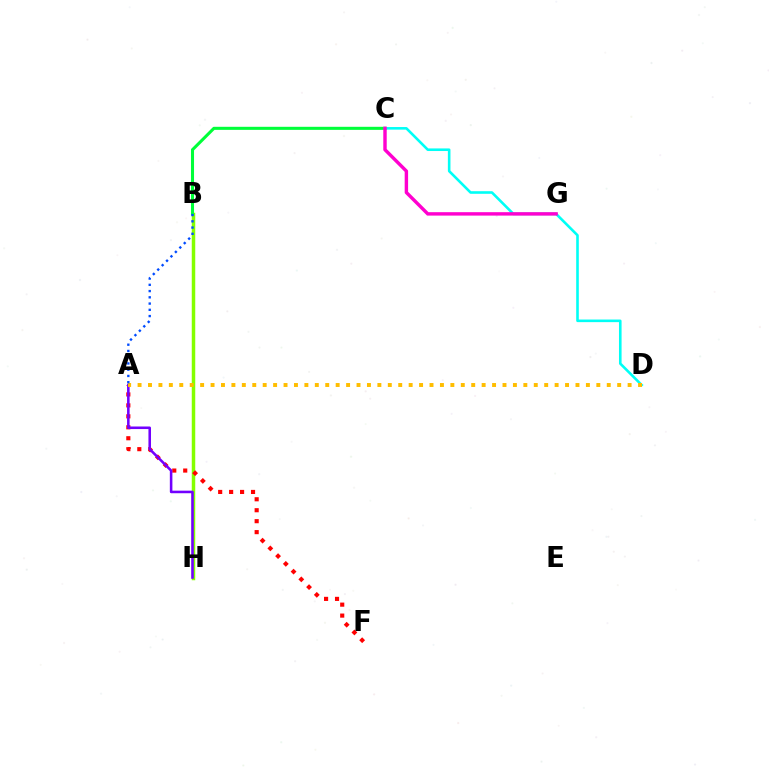{('B', 'H'): [{'color': '#84ff00', 'line_style': 'solid', 'thickness': 2.51}], ('B', 'C'): [{'color': '#00ff39', 'line_style': 'solid', 'thickness': 2.2}], ('A', 'F'): [{'color': '#ff0000', 'line_style': 'dotted', 'thickness': 2.98}], ('C', 'D'): [{'color': '#00fff6', 'line_style': 'solid', 'thickness': 1.87}], ('C', 'G'): [{'color': '#ff00cf', 'line_style': 'solid', 'thickness': 2.46}], ('A', 'H'): [{'color': '#7200ff', 'line_style': 'solid', 'thickness': 1.84}], ('A', 'D'): [{'color': '#ffbd00', 'line_style': 'dotted', 'thickness': 2.83}], ('A', 'B'): [{'color': '#004bff', 'line_style': 'dotted', 'thickness': 1.7}]}